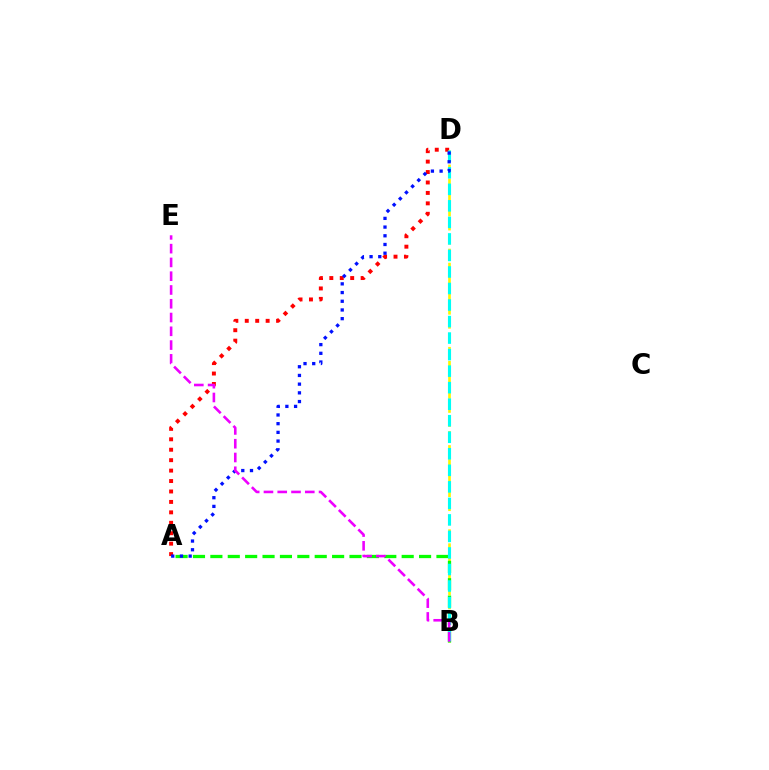{('A', 'D'): [{'color': '#ff0000', 'line_style': 'dotted', 'thickness': 2.84}, {'color': '#0010ff', 'line_style': 'dotted', 'thickness': 2.36}], ('B', 'D'): [{'color': '#fcf500', 'line_style': 'dashed', 'thickness': 1.91}, {'color': '#00fff6', 'line_style': 'dashed', 'thickness': 2.25}], ('A', 'B'): [{'color': '#08ff00', 'line_style': 'dashed', 'thickness': 2.36}], ('B', 'E'): [{'color': '#ee00ff', 'line_style': 'dashed', 'thickness': 1.87}]}